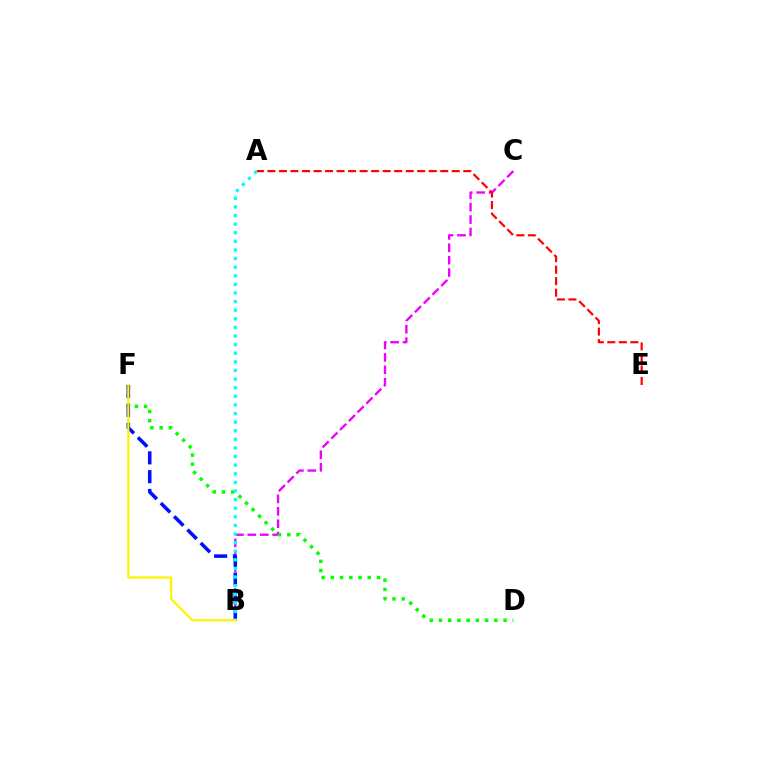{('B', 'C'): [{'color': '#ee00ff', 'line_style': 'dashed', 'thickness': 1.68}], ('D', 'F'): [{'color': '#08ff00', 'line_style': 'dotted', 'thickness': 2.51}], ('B', 'F'): [{'color': '#0010ff', 'line_style': 'dashed', 'thickness': 2.55}, {'color': '#fcf500', 'line_style': 'solid', 'thickness': 1.61}], ('A', 'E'): [{'color': '#ff0000', 'line_style': 'dashed', 'thickness': 1.57}], ('A', 'B'): [{'color': '#00fff6', 'line_style': 'dotted', 'thickness': 2.34}]}